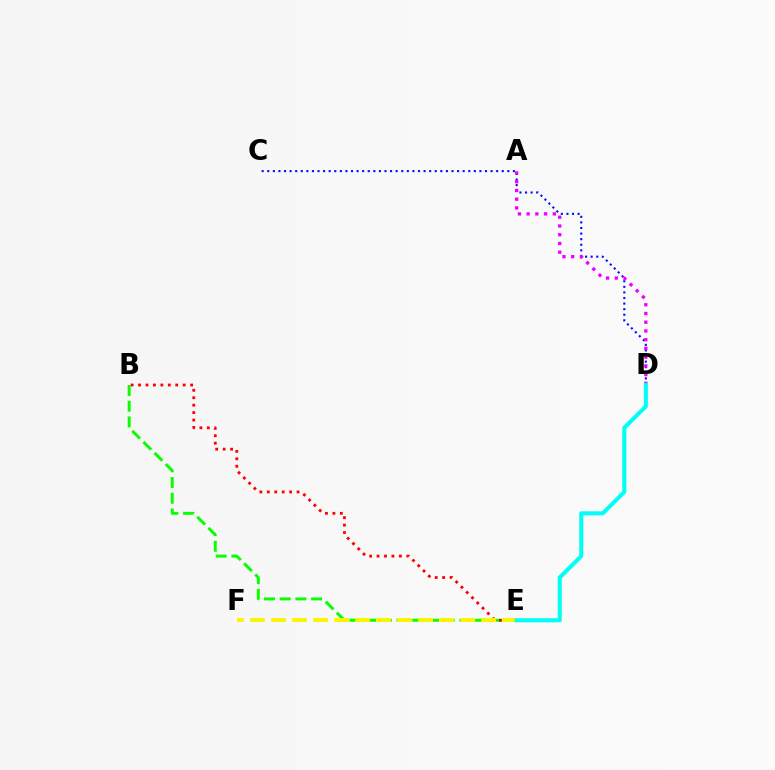{('C', 'D'): [{'color': '#0010ff', 'line_style': 'dotted', 'thickness': 1.52}], ('B', 'E'): [{'color': '#08ff00', 'line_style': 'dashed', 'thickness': 2.13}, {'color': '#ff0000', 'line_style': 'dotted', 'thickness': 2.02}], ('A', 'D'): [{'color': '#ee00ff', 'line_style': 'dotted', 'thickness': 2.37}], ('E', 'F'): [{'color': '#fcf500', 'line_style': 'dashed', 'thickness': 2.85}], ('D', 'E'): [{'color': '#00fff6', 'line_style': 'solid', 'thickness': 2.93}]}